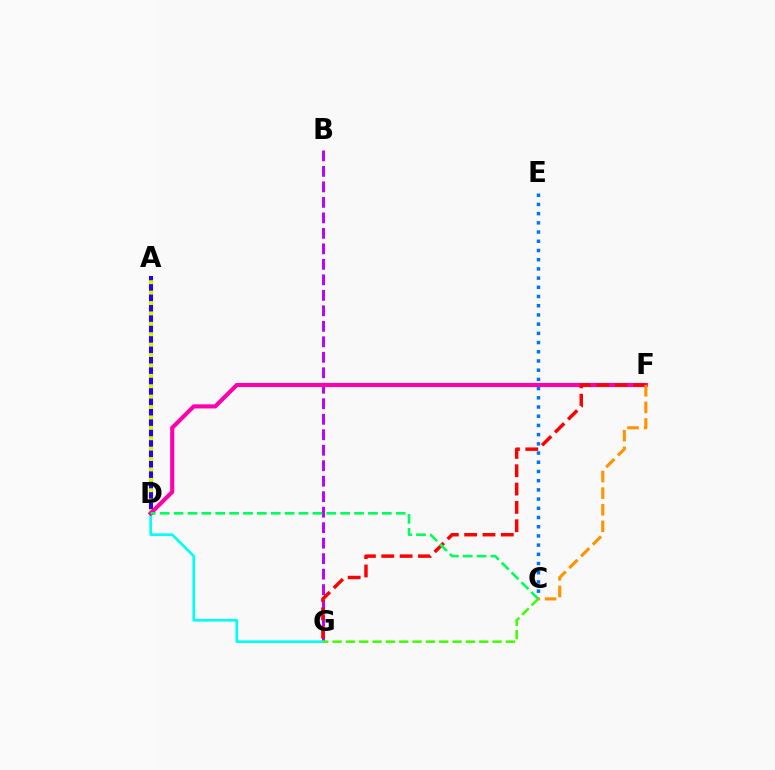{('B', 'G'): [{'color': '#b900ff', 'line_style': 'dashed', 'thickness': 2.1}], ('A', 'D'): [{'color': '#2500ff', 'line_style': 'solid', 'thickness': 2.91}, {'color': '#d1ff00', 'line_style': 'dotted', 'thickness': 2.83}], ('D', 'G'): [{'color': '#00fff6', 'line_style': 'solid', 'thickness': 1.92}], ('D', 'F'): [{'color': '#ff00ac', 'line_style': 'solid', 'thickness': 2.96}], ('C', 'E'): [{'color': '#0074ff', 'line_style': 'dotted', 'thickness': 2.5}], ('F', 'G'): [{'color': '#ff0000', 'line_style': 'dashed', 'thickness': 2.49}], ('C', 'D'): [{'color': '#00ff5c', 'line_style': 'dashed', 'thickness': 1.89}], ('C', 'G'): [{'color': '#3dff00', 'line_style': 'dashed', 'thickness': 1.81}], ('C', 'F'): [{'color': '#ff9400', 'line_style': 'dashed', 'thickness': 2.26}]}